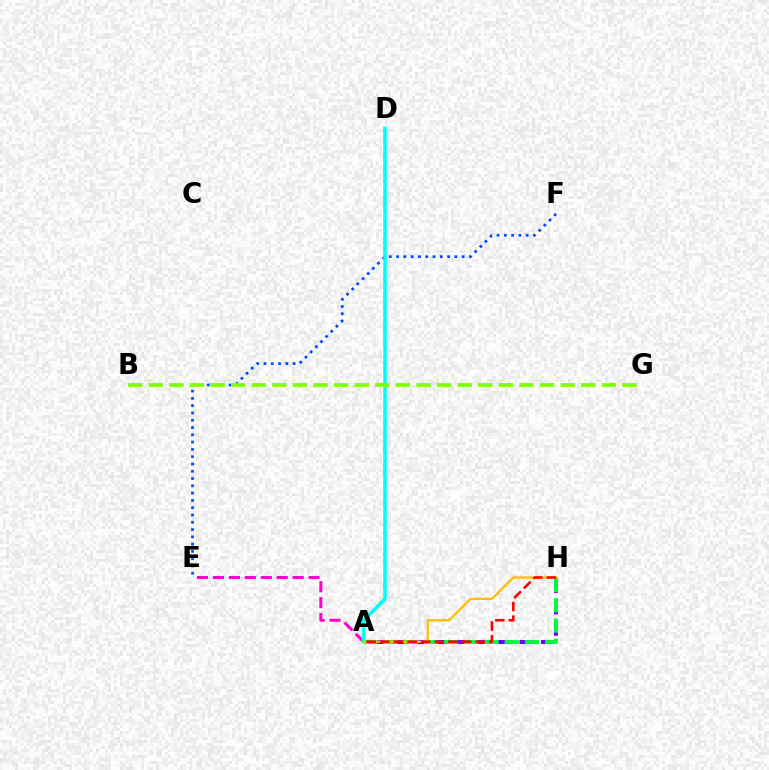{('A', 'H'): [{'color': '#7200ff', 'line_style': 'dashed', 'thickness': 2.91}, {'color': '#00ff39', 'line_style': 'dashed', 'thickness': 2.75}, {'color': '#ffbd00', 'line_style': 'solid', 'thickness': 1.62}, {'color': '#ff0000', 'line_style': 'dashed', 'thickness': 1.85}], ('E', 'F'): [{'color': '#004bff', 'line_style': 'dotted', 'thickness': 1.98}], ('A', 'E'): [{'color': '#ff00cf', 'line_style': 'dashed', 'thickness': 2.16}], ('A', 'D'): [{'color': '#00fff6', 'line_style': 'solid', 'thickness': 2.56}], ('B', 'G'): [{'color': '#84ff00', 'line_style': 'dashed', 'thickness': 2.8}]}